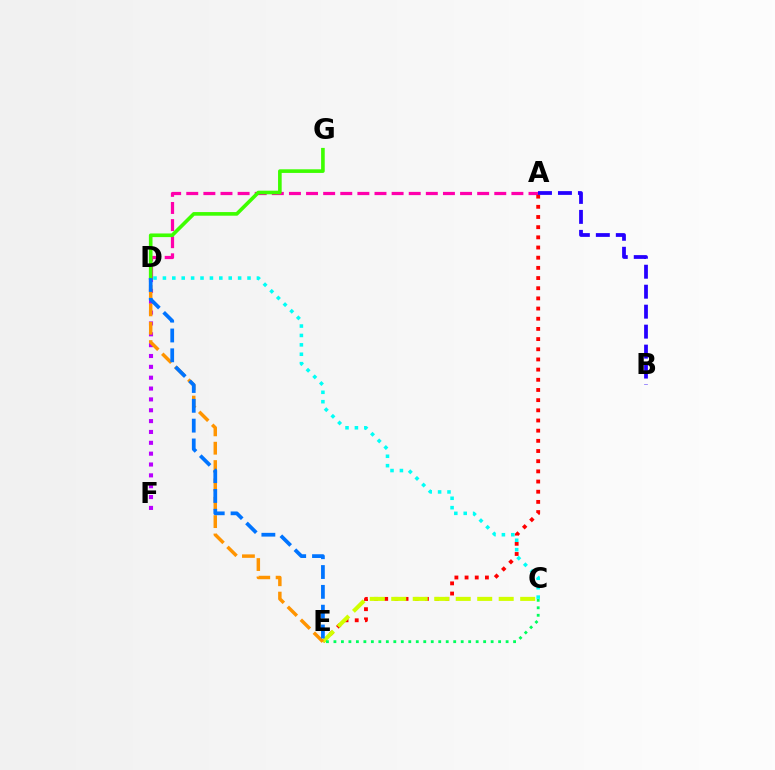{('A', 'D'): [{'color': '#ff00ac', 'line_style': 'dashed', 'thickness': 2.32}], ('A', 'E'): [{'color': '#ff0000', 'line_style': 'dotted', 'thickness': 2.76}], ('C', 'E'): [{'color': '#d1ff00', 'line_style': 'dashed', 'thickness': 2.92}, {'color': '#00ff5c', 'line_style': 'dotted', 'thickness': 2.03}], ('D', 'F'): [{'color': '#b900ff', 'line_style': 'dotted', 'thickness': 2.95}], ('D', 'G'): [{'color': '#3dff00', 'line_style': 'solid', 'thickness': 2.61}], ('D', 'E'): [{'color': '#ff9400', 'line_style': 'dashed', 'thickness': 2.49}, {'color': '#0074ff', 'line_style': 'dashed', 'thickness': 2.69}], ('A', 'B'): [{'color': '#2500ff', 'line_style': 'dashed', 'thickness': 2.71}], ('C', 'D'): [{'color': '#00fff6', 'line_style': 'dotted', 'thickness': 2.55}]}